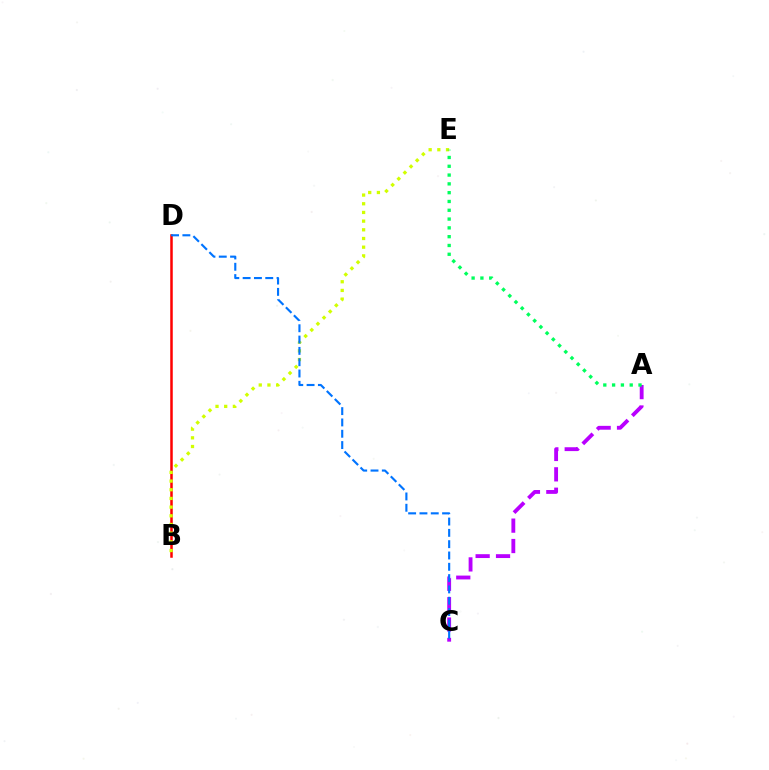{('B', 'D'): [{'color': '#ff0000', 'line_style': 'solid', 'thickness': 1.81}], ('A', 'C'): [{'color': '#b900ff', 'line_style': 'dashed', 'thickness': 2.77}], ('B', 'E'): [{'color': '#d1ff00', 'line_style': 'dotted', 'thickness': 2.36}], ('C', 'D'): [{'color': '#0074ff', 'line_style': 'dashed', 'thickness': 1.54}], ('A', 'E'): [{'color': '#00ff5c', 'line_style': 'dotted', 'thickness': 2.39}]}